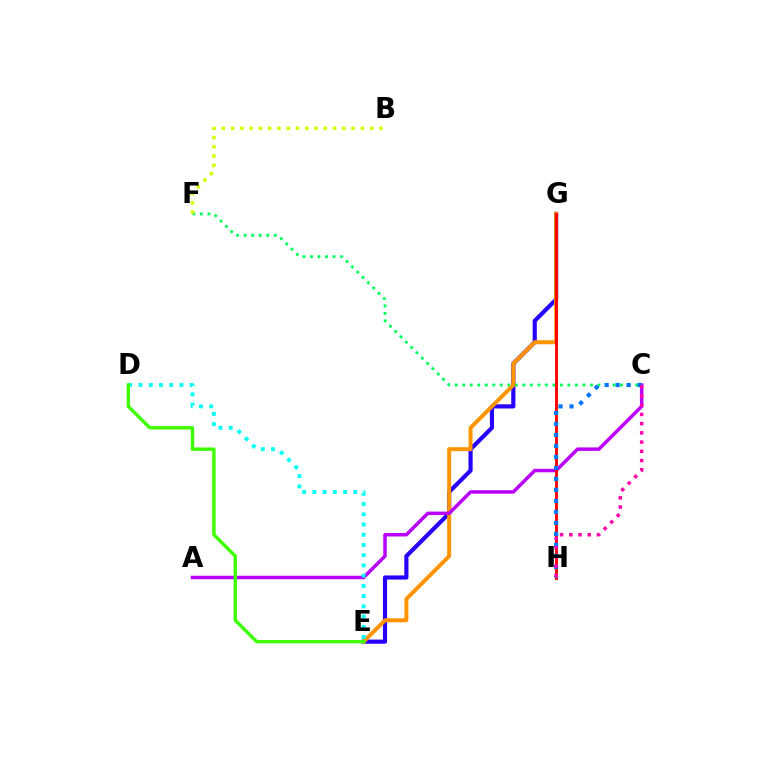{('E', 'G'): [{'color': '#2500ff', 'line_style': 'solid', 'thickness': 2.99}, {'color': '#ff9400', 'line_style': 'solid', 'thickness': 2.86}], ('C', 'F'): [{'color': '#00ff5c', 'line_style': 'dotted', 'thickness': 2.04}], ('B', 'F'): [{'color': '#d1ff00', 'line_style': 'dotted', 'thickness': 2.52}], ('A', 'C'): [{'color': '#b900ff', 'line_style': 'solid', 'thickness': 2.51}], ('G', 'H'): [{'color': '#ff0000', 'line_style': 'solid', 'thickness': 2.06}], ('C', 'H'): [{'color': '#0074ff', 'line_style': 'dotted', 'thickness': 2.99}, {'color': '#ff00ac', 'line_style': 'dotted', 'thickness': 2.51}], ('D', 'E'): [{'color': '#00fff6', 'line_style': 'dotted', 'thickness': 2.78}, {'color': '#3dff00', 'line_style': 'solid', 'thickness': 2.44}]}